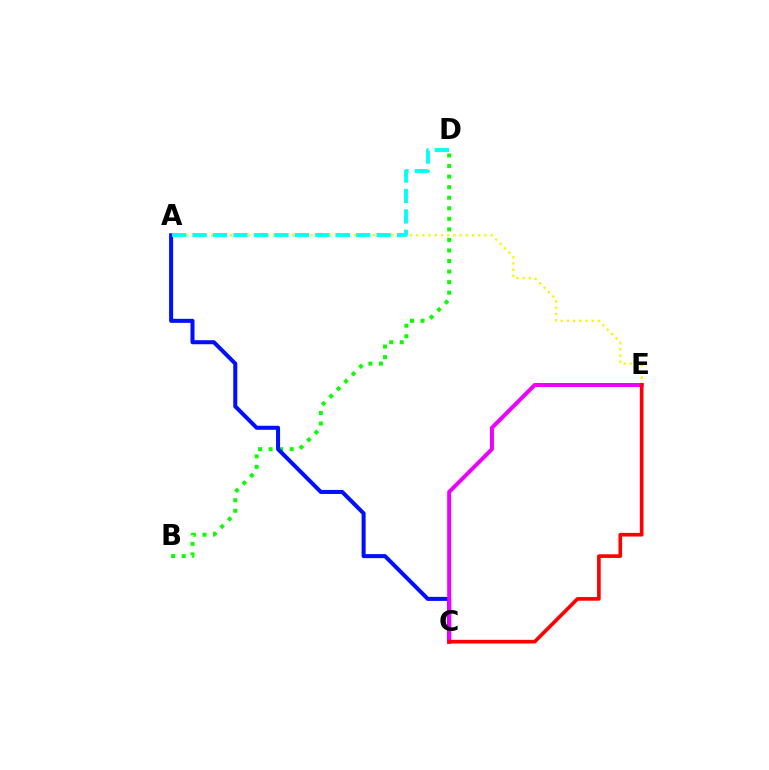{('B', 'D'): [{'color': '#08ff00', 'line_style': 'dotted', 'thickness': 2.87}], ('A', 'C'): [{'color': '#0010ff', 'line_style': 'solid', 'thickness': 2.91}], ('A', 'E'): [{'color': '#fcf500', 'line_style': 'dotted', 'thickness': 1.69}], ('C', 'E'): [{'color': '#ee00ff', 'line_style': 'solid', 'thickness': 2.87}, {'color': '#ff0000', 'line_style': 'solid', 'thickness': 2.63}], ('A', 'D'): [{'color': '#00fff6', 'line_style': 'dashed', 'thickness': 2.78}]}